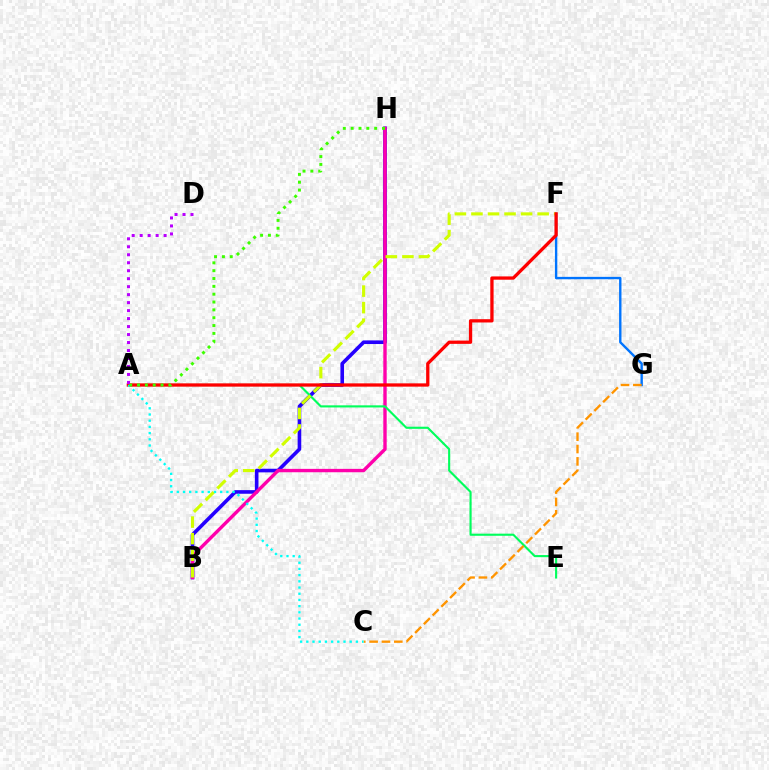{('B', 'H'): [{'color': '#2500ff', 'line_style': 'solid', 'thickness': 2.61}, {'color': '#ff00ac', 'line_style': 'solid', 'thickness': 2.43}], ('A', 'E'): [{'color': '#00ff5c', 'line_style': 'solid', 'thickness': 1.53}], ('F', 'G'): [{'color': '#0074ff', 'line_style': 'solid', 'thickness': 1.71}], ('B', 'F'): [{'color': '#d1ff00', 'line_style': 'dashed', 'thickness': 2.25}], ('A', 'F'): [{'color': '#ff0000', 'line_style': 'solid', 'thickness': 2.37}], ('C', 'G'): [{'color': '#ff9400', 'line_style': 'dashed', 'thickness': 1.68}], ('A', 'C'): [{'color': '#00fff6', 'line_style': 'dotted', 'thickness': 1.68}], ('A', 'H'): [{'color': '#3dff00', 'line_style': 'dotted', 'thickness': 2.13}], ('A', 'D'): [{'color': '#b900ff', 'line_style': 'dotted', 'thickness': 2.17}]}